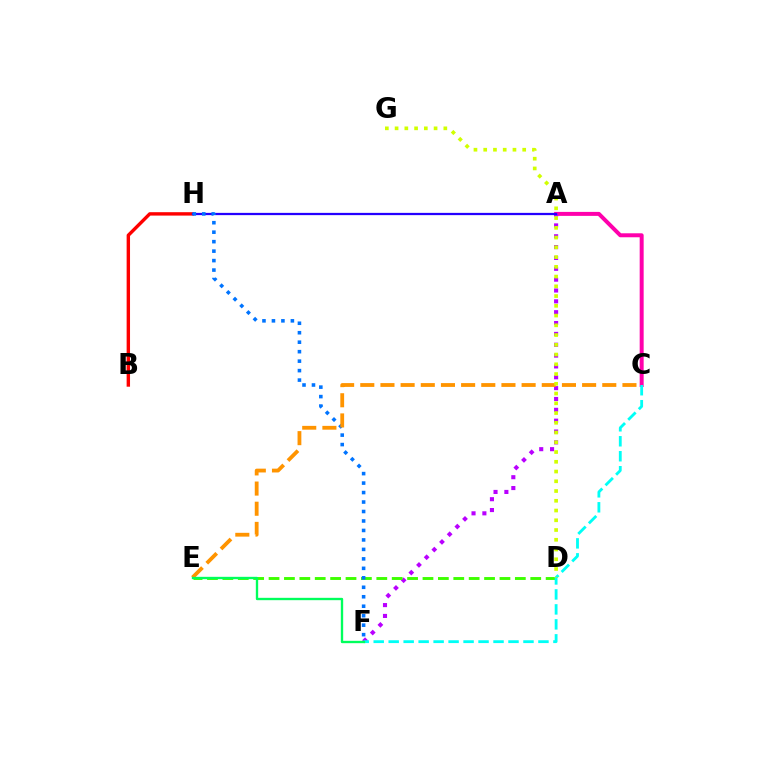{('B', 'H'): [{'color': '#ff0000', 'line_style': 'solid', 'thickness': 2.45}], ('A', 'C'): [{'color': '#ff00ac', 'line_style': 'solid', 'thickness': 2.86}], ('A', 'F'): [{'color': '#b900ff', 'line_style': 'dotted', 'thickness': 2.95}], ('D', 'E'): [{'color': '#3dff00', 'line_style': 'dashed', 'thickness': 2.09}], ('A', 'H'): [{'color': '#2500ff', 'line_style': 'solid', 'thickness': 1.63}], ('F', 'H'): [{'color': '#0074ff', 'line_style': 'dotted', 'thickness': 2.57}], ('C', 'F'): [{'color': '#00fff6', 'line_style': 'dashed', 'thickness': 2.03}], ('C', 'E'): [{'color': '#ff9400', 'line_style': 'dashed', 'thickness': 2.74}], ('D', 'G'): [{'color': '#d1ff00', 'line_style': 'dotted', 'thickness': 2.65}], ('E', 'F'): [{'color': '#00ff5c', 'line_style': 'solid', 'thickness': 1.69}]}